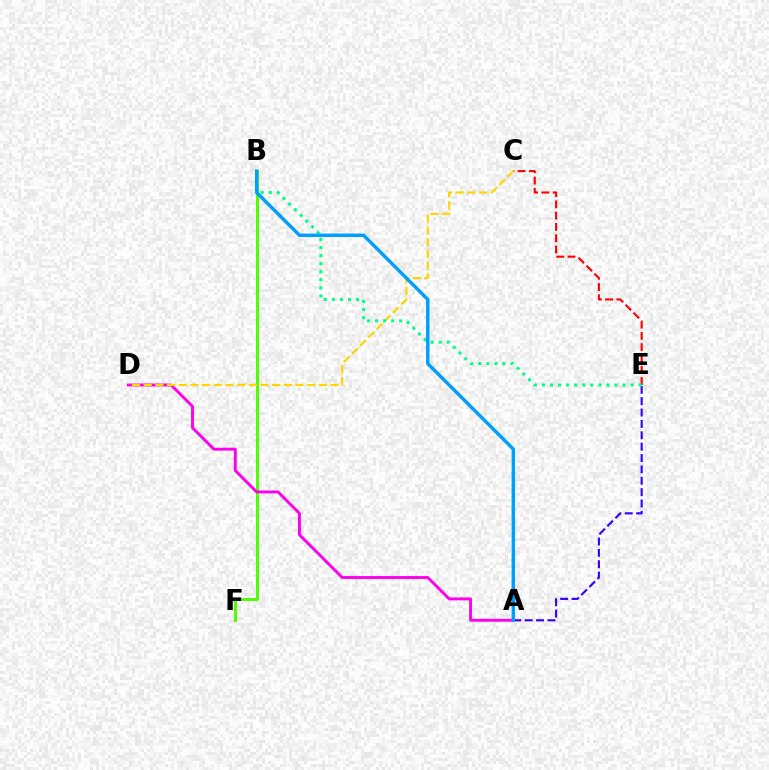{('B', 'F'): [{'color': '#4fff00', 'line_style': 'solid', 'thickness': 2.15}], ('A', 'D'): [{'color': '#ff00ed', 'line_style': 'solid', 'thickness': 2.1}], ('A', 'E'): [{'color': '#3700ff', 'line_style': 'dashed', 'thickness': 1.54}], ('C', 'E'): [{'color': '#ff0000', 'line_style': 'dashed', 'thickness': 1.53}], ('C', 'D'): [{'color': '#ffd500', 'line_style': 'dashed', 'thickness': 1.59}], ('B', 'E'): [{'color': '#00ff86', 'line_style': 'dotted', 'thickness': 2.19}], ('A', 'B'): [{'color': '#009eff', 'line_style': 'solid', 'thickness': 2.47}]}